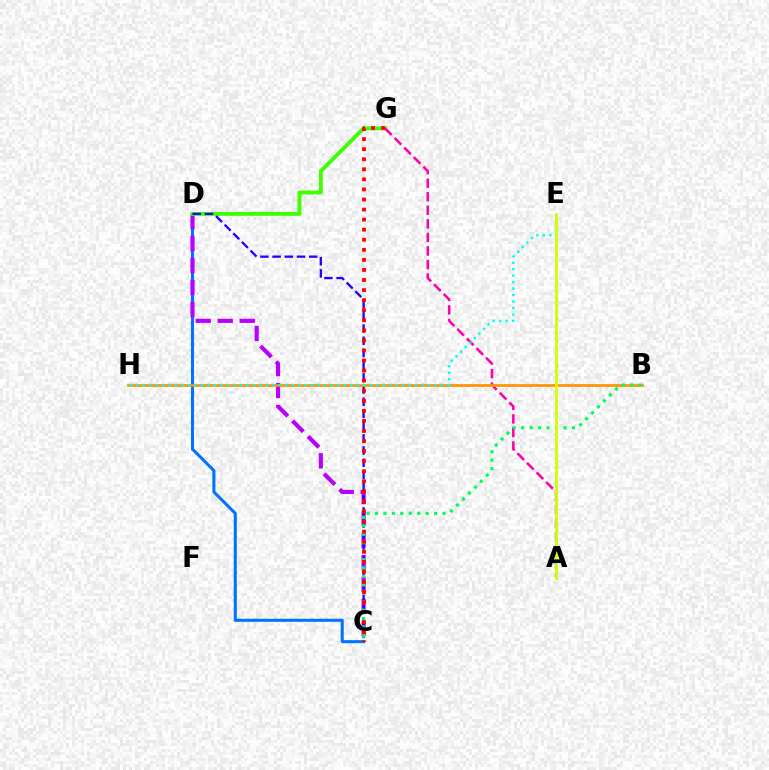{('C', 'D'): [{'color': '#0074ff', 'line_style': 'solid', 'thickness': 2.2}, {'color': '#b900ff', 'line_style': 'dashed', 'thickness': 2.99}, {'color': '#2500ff', 'line_style': 'dashed', 'thickness': 1.66}], ('D', 'G'): [{'color': '#3dff00', 'line_style': 'solid', 'thickness': 2.79}], ('A', 'G'): [{'color': '#ff00ac', 'line_style': 'dashed', 'thickness': 1.84}], ('B', 'H'): [{'color': '#ff9400', 'line_style': 'solid', 'thickness': 1.96}], ('B', 'C'): [{'color': '#00ff5c', 'line_style': 'dotted', 'thickness': 2.29}], ('C', 'G'): [{'color': '#ff0000', 'line_style': 'dotted', 'thickness': 2.73}], ('E', 'H'): [{'color': '#00fff6', 'line_style': 'dotted', 'thickness': 1.76}], ('A', 'E'): [{'color': '#d1ff00', 'line_style': 'solid', 'thickness': 2.02}]}